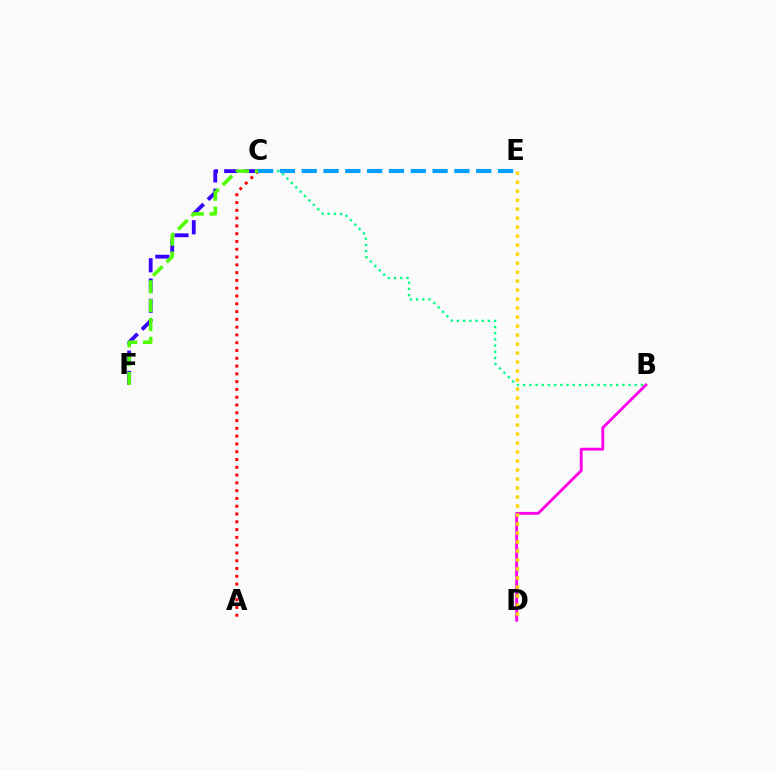{('B', 'D'): [{'color': '#ff00ed', 'line_style': 'solid', 'thickness': 2.05}], ('C', 'F'): [{'color': '#3700ff', 'line_style': 'dashed', 'thickness': 2.75}, {'color': '#4fff00', 'line_style': 'dashed', 'thickness': 2.56}], ('A', 'C'): [{'color': '#ff0000', 'line_style': 'dotted', 'thickness': 2.12}], ('B', 'C'): [{'color': '#00ff86', 'line_style': 'dotted', 'thickness': 1.69}], ('D', 'E'): [{'color': '#ffd500', 'line_style': 'dotted', 'thickness': 2.44}], ('C', 'E'): [{'color': '#009eff', 'line_style': 'dashed', 'thickness': 2.96}]}